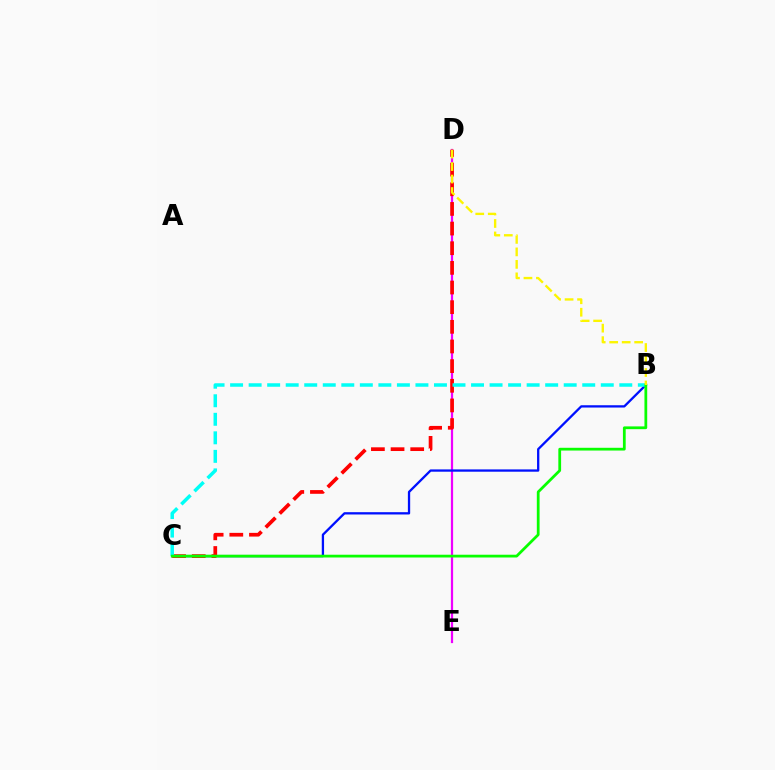{('D', 'E'): [{'color': '#ee00ff', 'line_style': 'solid', 'thickness': 1.6}], ('B', 'C'): [{'color': '#0010ff', 'line_style': 'solid', 'thickness': 1.65}, {'color': '#00fff6', 'line_style': 'dashed', 'thickness': 2.52}, {'color': '#08ff00', 'line_style': 'solid', 'thickness': 1.99}], ('C', 'D'): [{'color': '#ff0000', 'line_style': 'dashed', 'thickness': 2.67}], ('B', 'D'): [{'color': '#fcf500', 'line_style': 'dashed', 'thickness': 1.7}]}